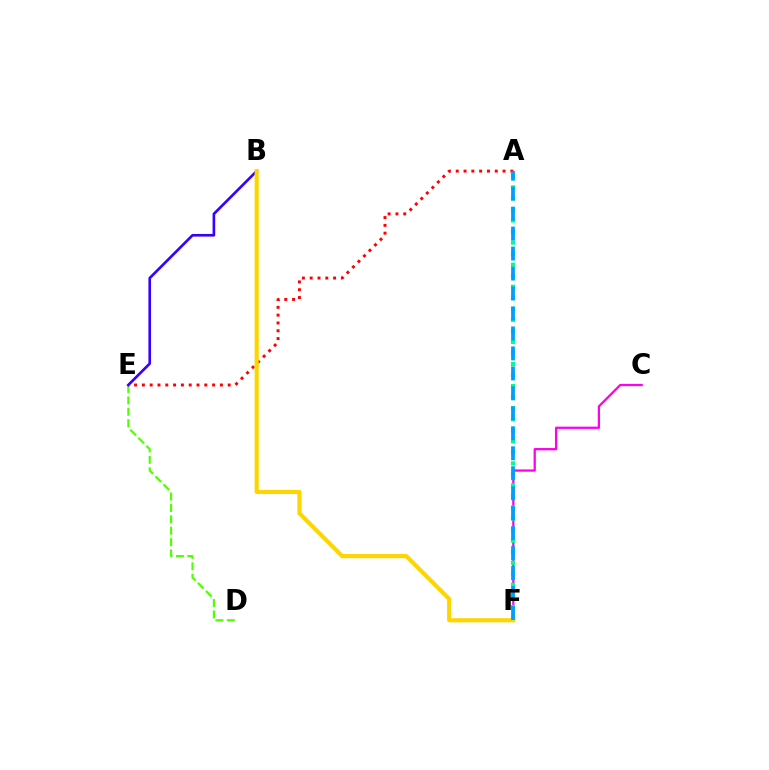{('C', 'F'): [{'color': '#ff00ed', 'line_style': 'solid', 'thickness': 1.63}], ('A', 'E'): [{'color': '#ff0000', 'line_style': 'dotted', 'thickness': 2.12}], ('D', 'E'): [{'color': '#4fff00', 'line_style': 'dashed', 'thickness': 1.55}], ('A', 'F'): [{'color': '#00ff86', 'line_style': 'dotted', 'thickness': 3.0}, {'color': '#009eff', 'line_style': 'dashed', 'thickness': 2.71}], ('B', 'E'): [{'color': '#3700ff', 'line_style': 'solid', 'thickness': 1.91}], ('B', 'F'): [{'color': '#ffd500', 'line_style': 'solid', 'thickness': 2.98}]}